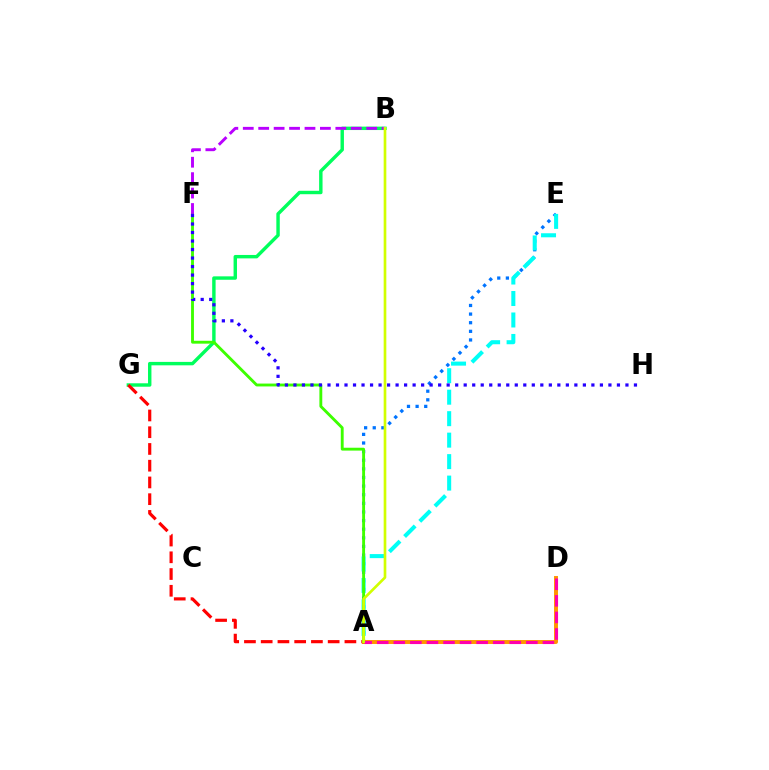{('A', 'E'): [{'color': '#0074ff', 'line_style': 'dotted', 'thickness': 2.34}, {'color': '#00fff6', 'line_style': 'dashed', 'thickness': 2.92}], ('B', 'G'): [{'color': '#00ff5c', 'line_style': 'solid', 'thickness': 2.46}], ('A', 'D'): [{'color': '#ff9400', 'line_style': 'solid', 'thickness': 2.83}, {'color': '#ff00ac', 'line_style': 'dashed', 'thickness': 2.25}], ('A', 'G'): [{'color': '#ff0000', 'line_style': 'dashed', 'thickness': 2.27}], ('A', 'F'): [{'color': '#3dff00', 'line_style': 'solid', 'thickness': 2.07}], ('B', 'F'): [{'color': '#b900ff', 'line_style': 'dashed', 'thickness': 2.1}], ('F', 'H'): [{'color': '#2500ff', 'line_style': 'dotted', 'thickness': 2.31}], ('A', 'B'): [{'color': '#d1ff00', 'line_style': 'solid', 'thickness': 1.92}]}